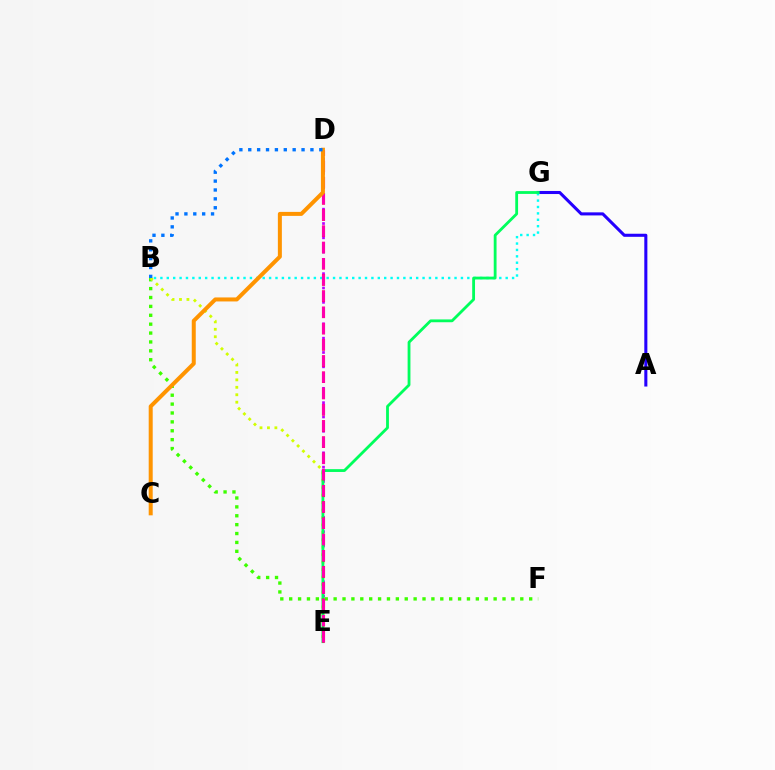{('B', 'F'): [{'color': '#3dff00', 'line_style': 'dotted', 'thickness': 2.42}], ('B', 'E'): [{'color': '#d1ff00', 'line_style': 'dotted', 'thickness': 2.02}], ('A', 'G'): [{'color': '#2500ff', 'line_style': 'solid', 'thickness': 2.21}], ('D', 'E'): [{'color': '#b900ff', 'line_style': 'dotted', 'thickness': 1.95}, {'color': '#ff0000', 'line_style': 'dashed', 'thickness': 2.2}, {'color': '#ff00ac', 'line_style': 'dashed', 'thickness': 2.2}], ('B', 'G'): [{'color': '#00fff6', 'line_style': 'dotted', 'thickness': 1.74}], ('E', 'G'): [{'color': '#00ff5c', 'line_style': 'solid', 'thickness': 2.03}], ('C', 'D'): [{'color': '#ff9400', 'line_style': 'solid', 'thickness': 2.88}], ('B', 'D'): [{'color': '#0074ff', 'line_style': 'dotted', 'thickness': 2.41}]}